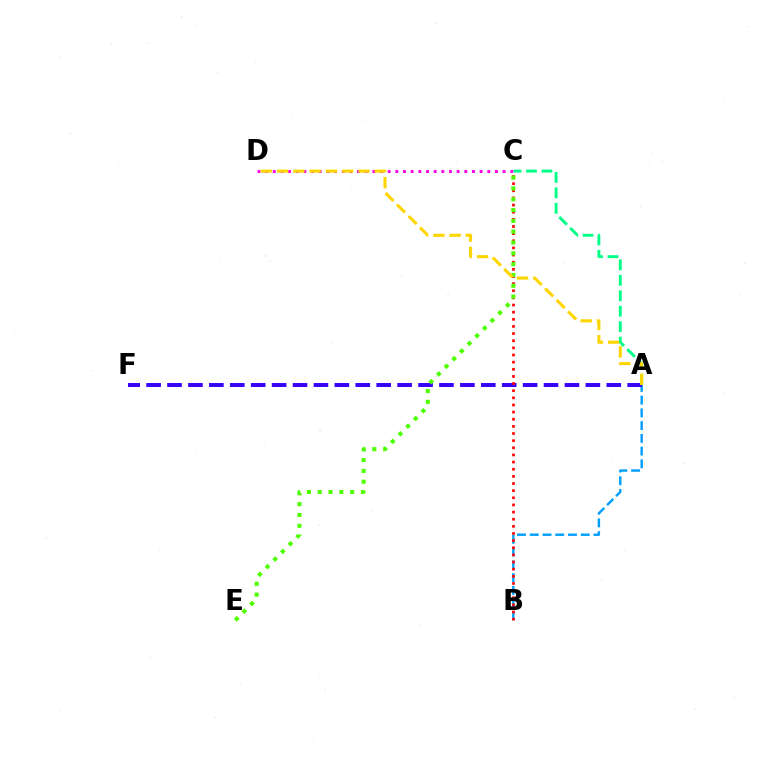{('A', 'B'): [{'color': '#009eff', 'line_style': 'dashed', 'thickness': 1.73}], ('A', 'F'): [{'color': '#3700ff', 'line_style': 'dashed', 'thickness': 2.84}], ('B', 'C'): [{'color': '#ff0000', 'line_style': 'dotted', 'thickness': 1.94}], ('C', 'E'): [{'color': '#4fff00', 'line_style': 'dotted', 'thickness': 2.94}], ('A', 'C'): [{'color': '#00ff86', 'line_style': 'dashed', 'thickness': 2.1}], ('C', 'D'): [{'color': '#ff00ed', 'line_style': 'dotted', 'thickness': 2.08}], ('A', 'D'): [{'color': '#ffd500', 'line_style': 'dashed', 'thickness': 2.21}]}